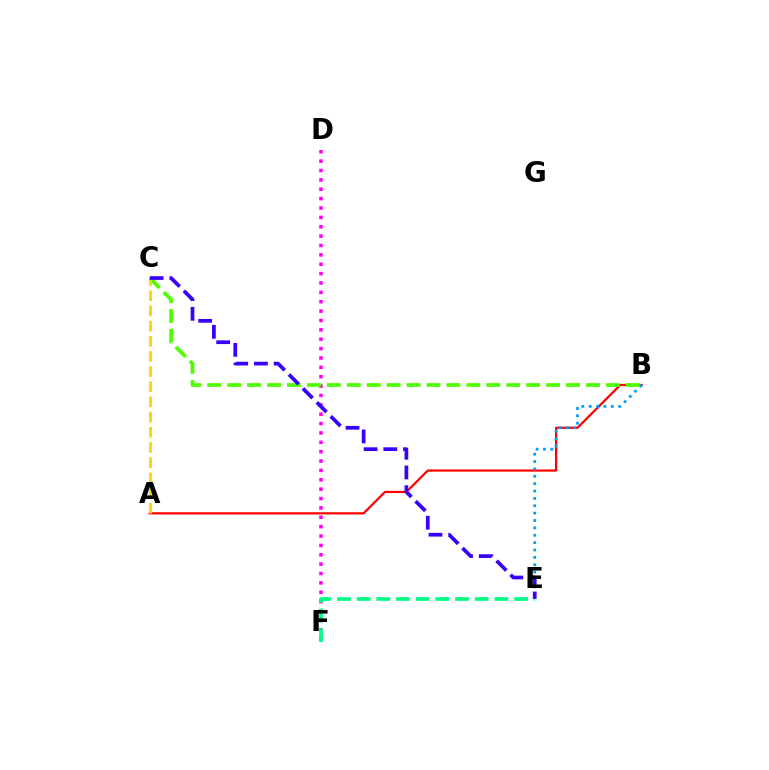{('A', 'B'): [{'color': '#ff0000', 'line_style': 'solid', 'thickness': 1.59}], ('D', 'F'): [{'color': '#ff00ed', 'line_style': 'dotted', 'thickness': 2.55}], ('E', 'F'): [{'color': '#00ff86', 'line_style': 'dashed', 'thickness': 2.67}], ('B', 'E'): [{'color': '#009eff', 'line_style': 'dotted', 'thickness': 2.0}], ('B', 'C'): [{'color': '#4fff00', 'line_style': 'dashed', 'thickness': 2.71}], ('A', 'C'): [{'color': '#ffd500', 'line_style': 'dashed', 'thickness': 2.06}], ('C', 'E'): [{'color': '#3700ff', 'line_style': 'dashed', 'thickness': 2.68}]}